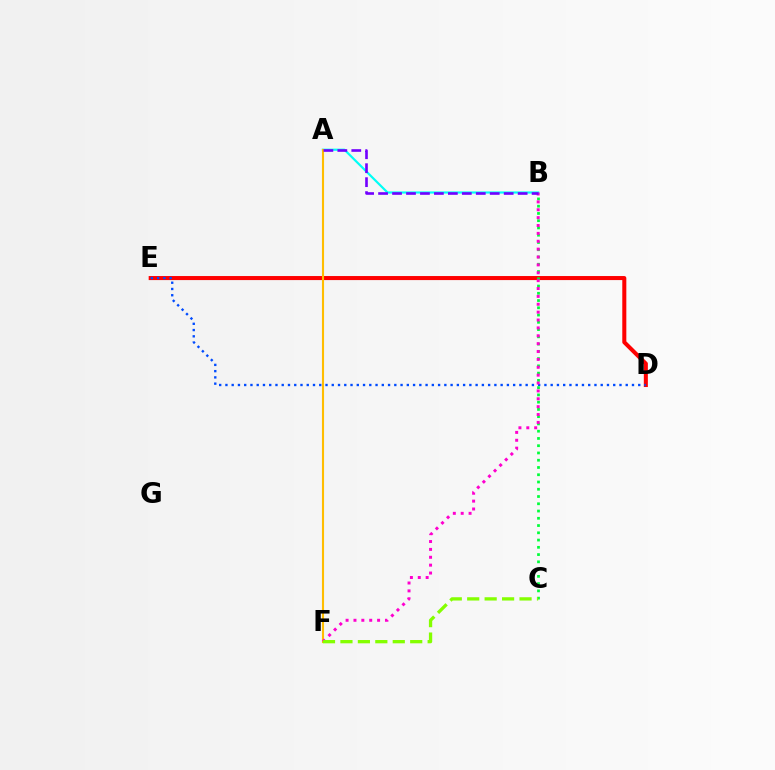{('D', 'E'): [{'color': '#ff0000', 'line_style': 'solid', 'thickness': 2.91}, {'color': '#004bff', 'line_style': 'dotted', 'thickness': 1.7}], ('A', 'B'): [{'color': '#00fff6', 'line_style': 'solid', 'thickness': 1.56}, {'color': '#7200ff', 'line_style': 'dashed', 'thickness': 1.9}], ('B', 'C'): [{'color': '#00ff39', 'line_style': 'dotted', 'thickness': 1.97}], ('A', 'F'): [{'color': '#ffbd00', 'line_style': 'solid', 'thickness': 1.52}], ('B', 'F'): [{'color': '#ff00cf', 'line_style': 'dotted', 'thickness': 2.14}], ('C', 'F'): [{'color': '#84ff00', 'line_style': 'dashed', 'thickness': 2.37}]}